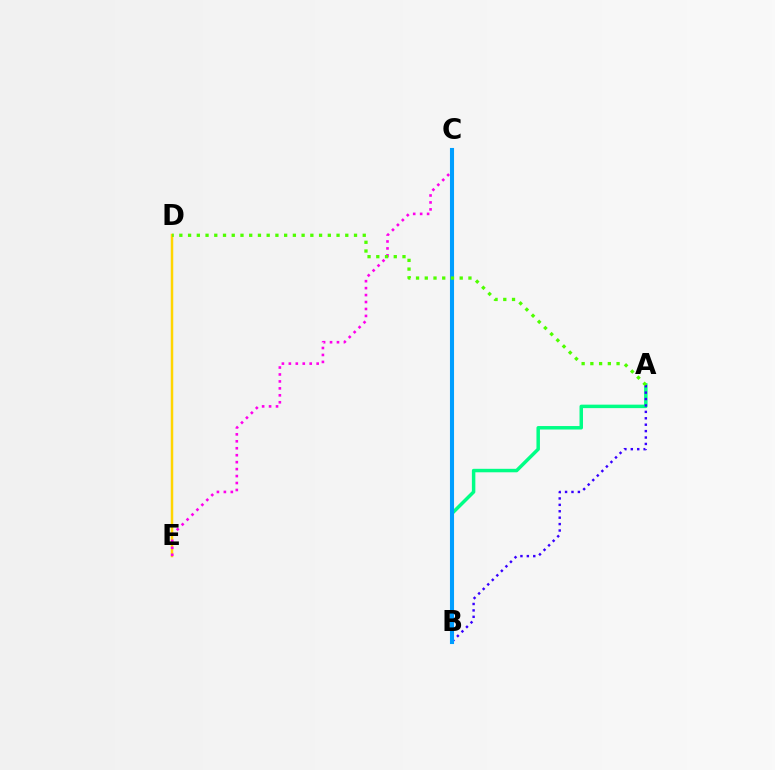{('D', 'E'): [{'color': '#ffd500', 'line_style': 'solid', 'thickness': 1.8}], ('C', 'E'): [{'color': '#ff00ed', 'line_style': 'dotted', 'thickness': 1.89}], ('A', 'B'): [{'color': '#00ff86', 'line_style': 'solid', 'thickness': 2.5}, {'color': '#3700ff', 'line_style': 'dotted', 'thickness': 1.74}], ('B', 'C'): [{'color': '#ff0000', 'line_style': 'solid', 'thickness': 2.12}, {'color': '#009eff', 'line_style': 'solid', 'thickness': 2.94}], ('A', 'D'): [{'color': '#4fff00', 'line_style': 'dotted', 'thickness': 2.37}]}